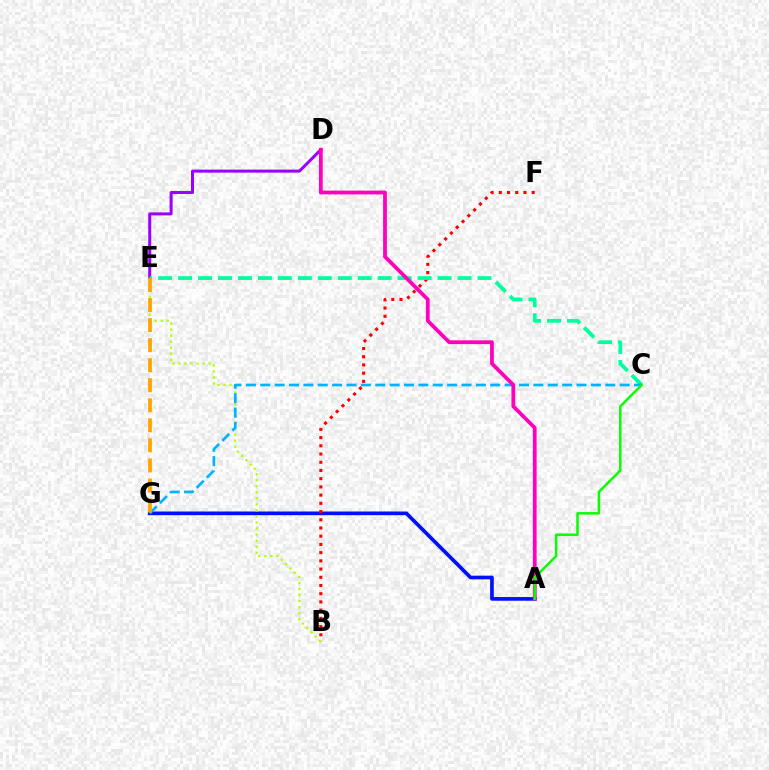{('D', 'E'): [{'color': '#9b00ff', 'line_style': 'solid', 'thickness': 2.17}], ('A', 'G'): [{'color': '#0010ff', 'line_style': 'solid', 'thickness': 2.65}], ('B', 'F'): [{'color': '#ff0000', 'line_style': 'dotted', 'thickness': 2.23}], ('B', 'E'): [{'color': '#b3ff00', 'line_style': 'dotted', 'thickness': 1.64}], ('C', 'E'): [{'color': '#00ff9d', 'line_style': 'dashed', 'thickness': 2.71}], ('C', 'G'): [{'color': '#00b5ff', 'line_style': 'dashed', 'thickness': 1.95}], ('A', 'D'): [{'color': '#ff00bd', 'line_style': 'solid', 'thickness': 2.72}], ('E', 'G'): [{'color': '#ffa500', 'line_style': 'dashed', 'thickness': 2.72}], ('A', 'C'): [{'color': '#08ff00', 'line_style': 'solid', 'thickness': 1.79}]}